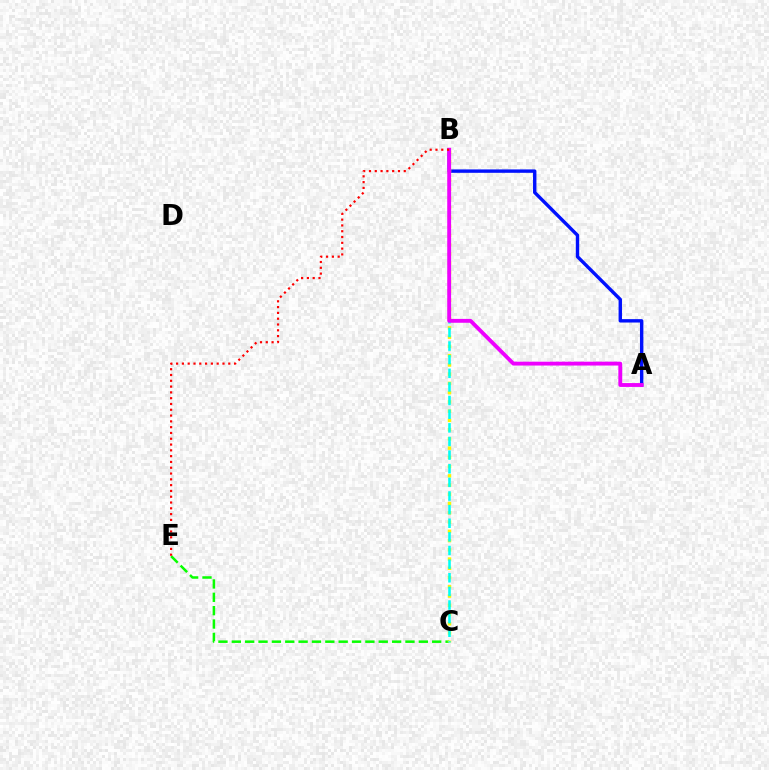{('A', 'B'): [{'color': '#0010ff', 'line_style': 'solid', 'thickness': 2.45}, {'color': '#ee00ff', 'line_style': 'solid', 'thickness': 2.78}], ('C', 'E'): [{'color': '#08ff00', 'line_style': 'dashed', 'thickness': 1.81}], ('B', 'C'): [{'color': '#fcf500', 'line_style': 'dotted', 'thickness': 2.51}, {'color': '#00fff6', 'line_style': 'dashed', 'thickness': 1.85}], ('B', 'E'): [{'color': '#ff0000', 'line_style': 'dotted', 'thickness': 1.57}]}